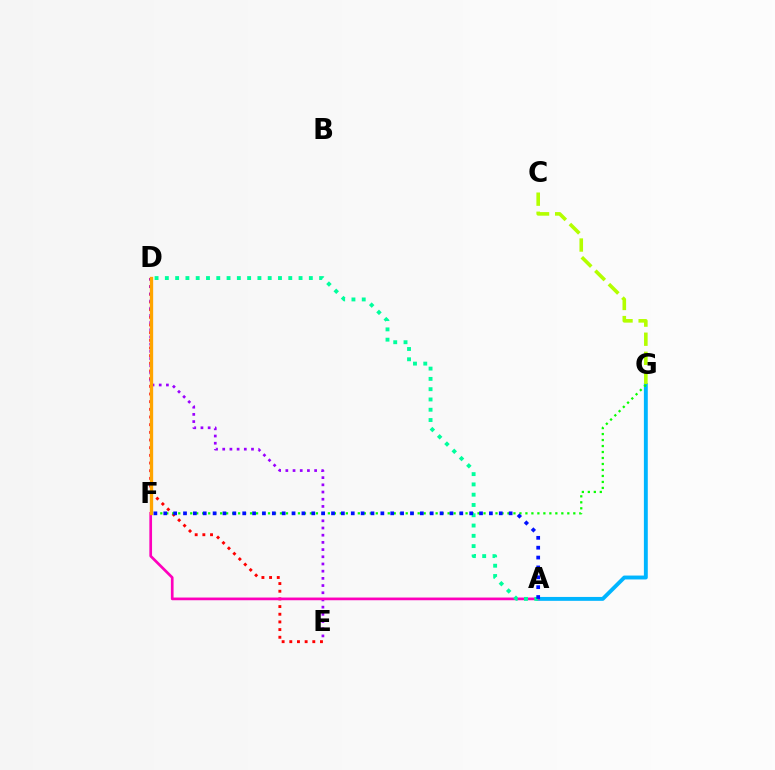{('A', 'G'): [{'color': '#00b5ff', 'line_style': 'solid', 'thickness': 2.8}], ('C', 'G'): [{'color': '#b3ff00', 'line_style': 'dashed', 'thickness': 2.59}], ('D', 'E'): [{'color': '#ff0000', 'line_style': 'dotted', 'thickness': 2.08}, {'color': '#9b00ff', 'line_style': 'dotted', 'thickness': 1.95}], ('F', 'G'): [{'color': '#08ff00', 'line_style': 'dotted', 'thickness': 1.63}], ('A', 'F'): [{'color': '#ff00bd', 'line_style': 'solid', 'thickness': 1.94}, {'color': '#0010ff', 'line_style': 'dotted', 'thickness': 2.68}], ('A', 'D'): [{'color': '#00ff9d', 'line_style': 'dotted', 'thickness': 2.79}], ('D', 'F'): [{'color': '#ffa500', 'line_style': 'solid', 'thickness': 2.38}]}